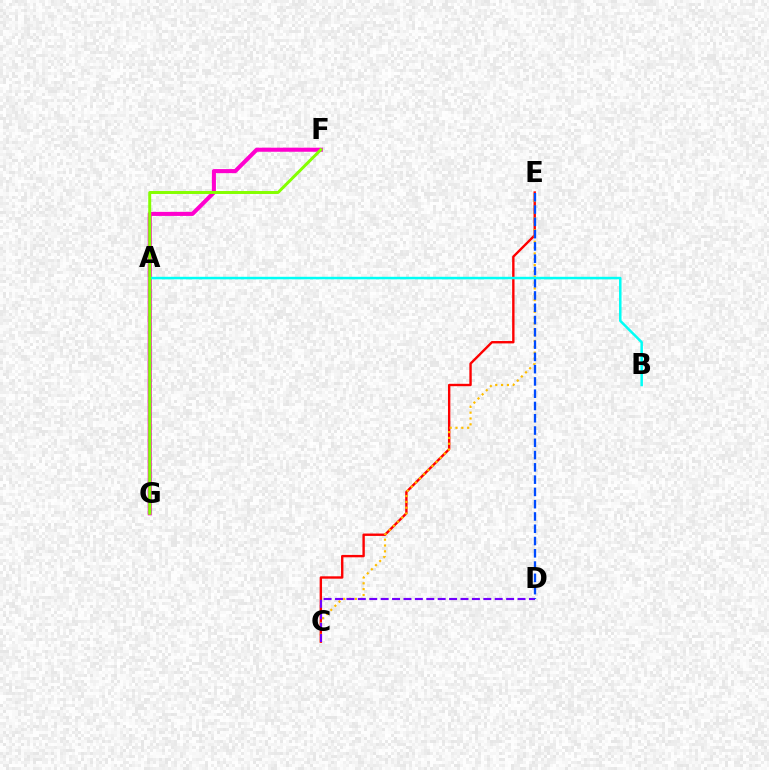{('C', 'E'): [{'color': '#ff0000', 'line_style': 'solid', 'thickness': 1.72}, {'color': '#ffbd00', 'line_style': 'dotted', 'thickness': 1.58}], ('F', 'G'): [{'color': '#ff00cf', 'line_style': 'solid', 'thickness': 2.93}, {'color': '#84ff00', 'line_style': 'solid', 'thickness': 2.13}], ('A', 'G'): [{'color': '#00ff39', 'line_style': 'dotted', 'thickness': 1.75}], ('C', 'D'): [{'color': '#7200ff', 'line_style': 'dashed', 'thickness': 1.55}], ('D', 'E'): [{'color': '#004bff', 'line_style': 'dashed', 'thickness': 1.67}], ('A', 'B'): [{'color': '#00fff6', 'line_style': 'solid', 'thickness': 1.81}]}